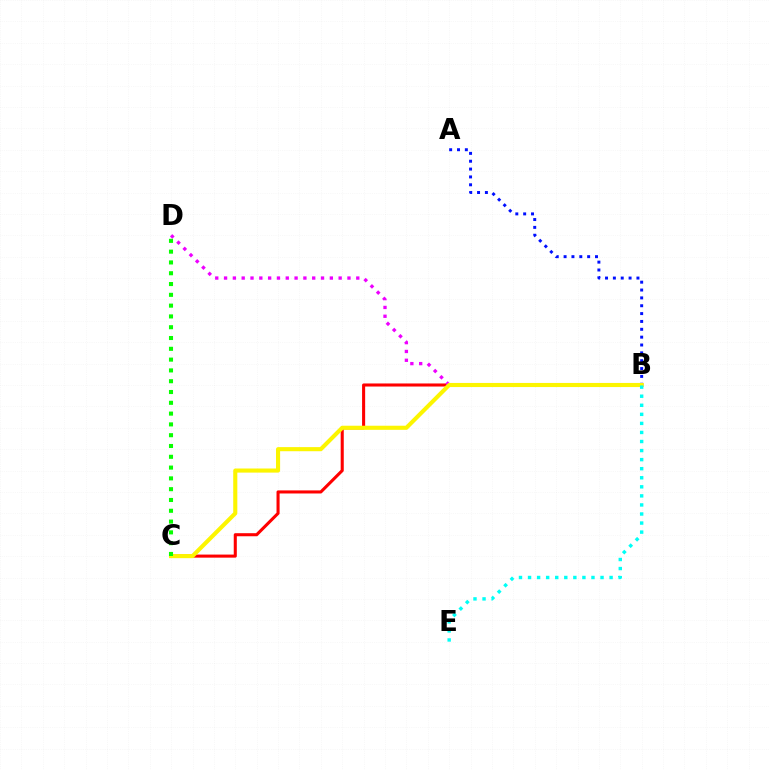{('B', 'C'): [{'color': '#ff0000', 'line_style': 'solid', 'thickness': 2.21}, {'color': '#fcf500', 'line_style': 'solid', 'thickness': 2.95}], ('A', 'B'): [{'color': '#0010ff', 'line_style': 'dotted', 'thickness': 2.13}], ('B', 'D'): [{'color': '#ee00ff', 'line_style': 'dotted', 'thickness': 2.39}], ('B', 'E'): [{'color': '#00fff6', 'line_style': 'dotted', 'thickness': 2.46}], ('C', 'D'): [{'color': '#08ff00', 'line_style': 'dotted', 'thickness': 2.93}]}